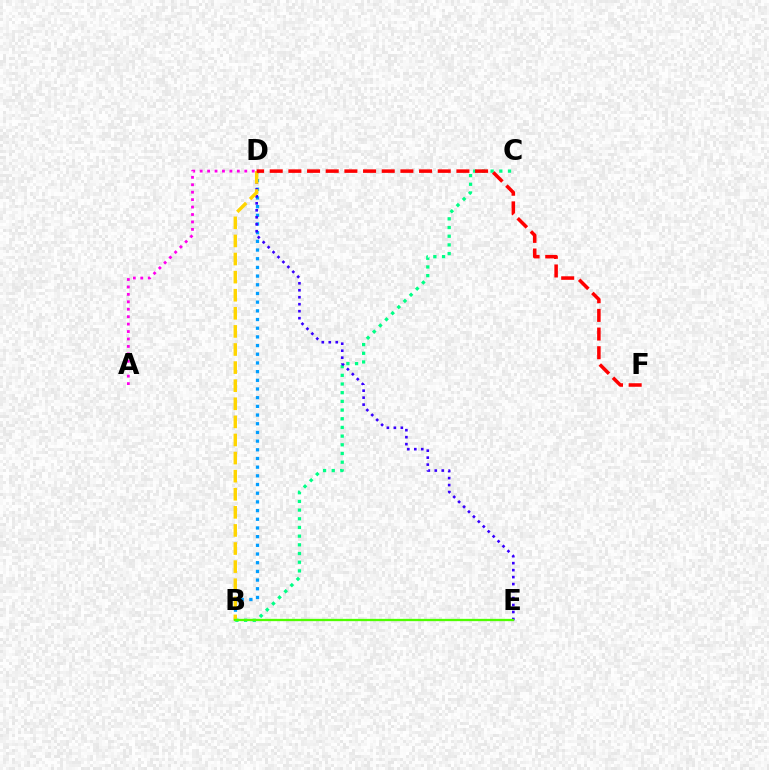{('B', 'D'): [{'color': '#009eff', 'line_style': 'dotted', 'thickness': 2.36}, {'color': '#ffd500', 'line_style': 'dashed', 'thickness': 2.46}], ('B', 'C'): [{'color': '#00ff86', 'line_style': 'dotted', 'thickness': 2.36}], ('D', 'E'): [{'color': '#3700ff', 'line_style': 'dotted', 'thickness': 1.9}], ('D', 'F'): [{'color': '#ff0000', 'line_style': 'dashed', 'thickness': 2.54}], ('B', 'E'): [{'color': '#4fff00', 'line_style': 'solid', 'thickness': 1.66}], ('A', 'D'): [{'color': '#ff00ed', 'line_style': 'dotted', 'thickness': 2.02}]}